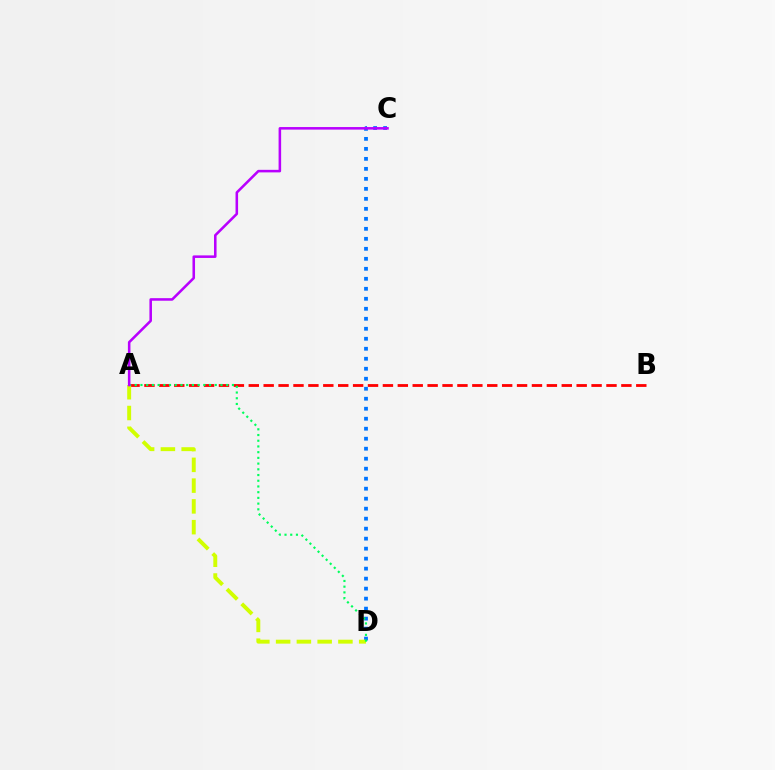{('A', 'B'): [{'color': '#ff0000', 'line_style': 'dashed', 'thickness': 2.02}], ('C', 'D'): [{'color': '#0074ff', 'line_style': 'dotted', 'thickness': 2.72}], ('A', 'D'): [{'color': '#d1ff00', 'line_style': 'dashed', 'thickness': 2.82}, {'color': '#00ff5c', 'line_style': 'dotted', 'thickness': 1.55}], ('A', 'C'): [{'color': '#b900ff', 'line_style': 'solid', 'thickness': 1.84}]}